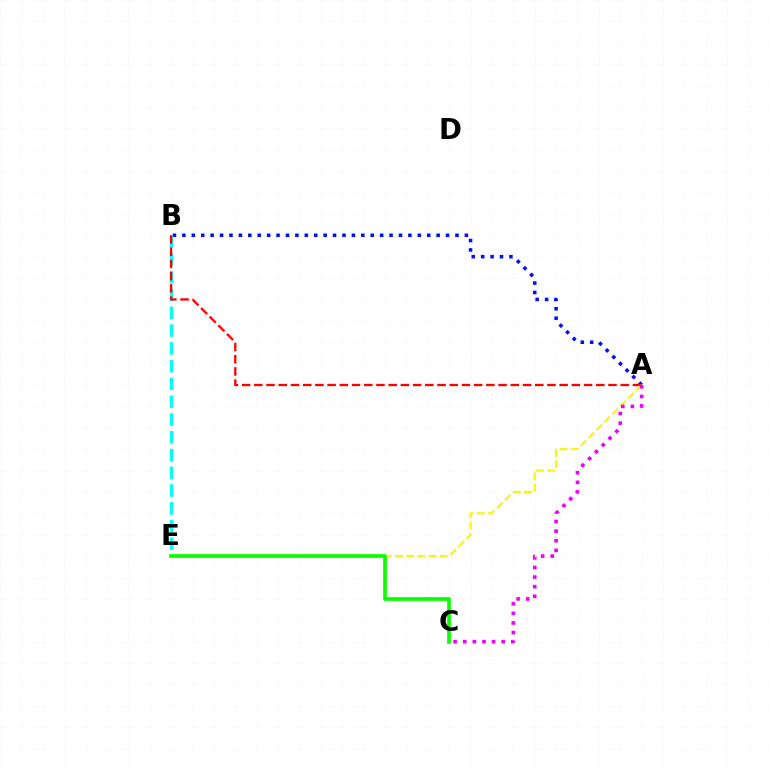{('A', 'B'): [{'color': '#0010ff', 'line_style': 'dotted', 'thickness': 2.56}, {'color': '#ff0000', 'line_style': 'dashed', 'thickness': 1.66}], ('B', 'E'): [{'color': '#00fff6', 'line_style': 'dashed', 'thickness': 2.41}], ('A', 'E'): [{'color': '#fcf500', 'line_style': 'dashed', 'thickness': 1.52}], ('C', 'E'): [{'color': '#08ff00', 'line_style': 'solid', 'thickness': 2.66}], ('A', 'C'): [{'color': '#ee00ff', 'line_style': 'dotted', 'thickness': 2.61}]}